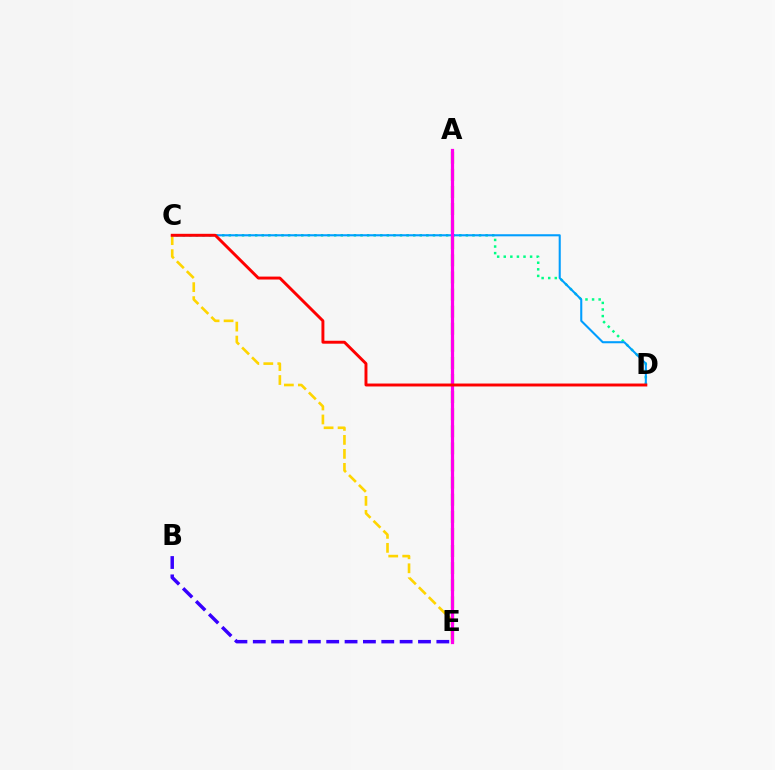{('C', 'D'): [{'color': '#00ff86', 'line_style': 'dotted', 'thickness': 1.79}, {'color': '#009eff', 'line_style': 'solid', 'thickness': 1.5}, {'color': '#ff0000', 'line_style': 'solid', 'thickness': 2.11}], ('C', 'E'): [{'color': '#ffd500', 'line_style': 'dashed', 'thickness': 1.9}], ('A', 'E'): [{'color': '#4fff00', 'line_style': 'dashed', 'thickness': 2.32}, {'color': '#ff00ed', 'line_style': 'solid', 'thickness': 2.31}], ('B', 'E'): [{'color': '#3700ff', 'line_style': 'dashed', 'thickness': 2.49}]}